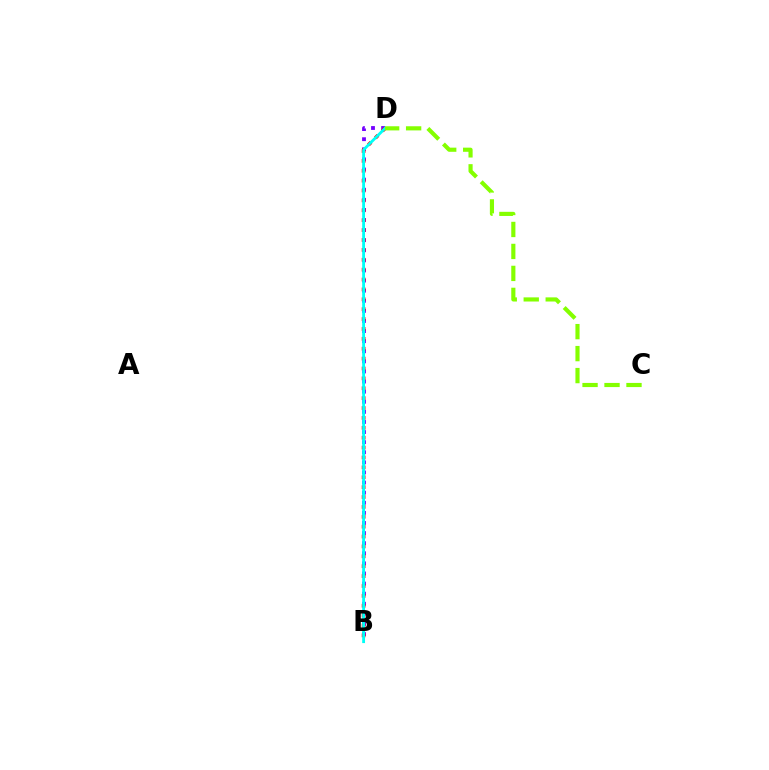{('B', 'D'): [{'color': '#7200ff', 'line_style': 'dotted', 'thickness': 2.74}, {'color': '#ff0000', 'line_style': 'dotted', 'thickness': 2.69}, {'color': '#00fff6', 'line_style': 'solid', 'thickness': 2.04}], ('C', 'D'): [{'color': '#84ff00', 'line_style': 'dashed', 'thickness': 2.98}]}